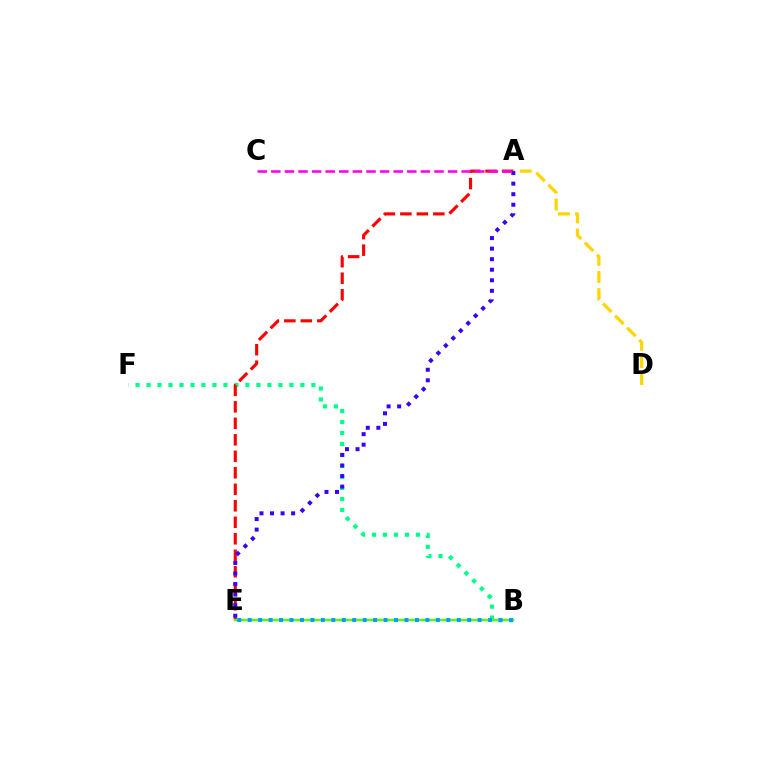{('B', 'F'): [{'color': '#00ff86', 'line_style': 'dotted', 'thickness': 2.99}], ('A', 'E'): [{'color': '#ff0000', 'line_style': 'dashed', 'thickness': 2.24}, {'color': '#3700ff', 'line_style': 'dotted', 'thickness': 2.87}], ('A', 'D'): [{'color': '#ffd500', 'line_style': 'dashed', 'thickness': 2.32}], ('B', 'E'): [{'color': '#4fff00', 'line_style': 'solid', 'thickness': 1.67}, {'color': '#009eff', 'line_style': 'dotted', 'thickness': 2.84}], ('A', 'C'): [{'color': '#ff00ed', 'line_style': 'dashed', 'thickness': 1.85}]}